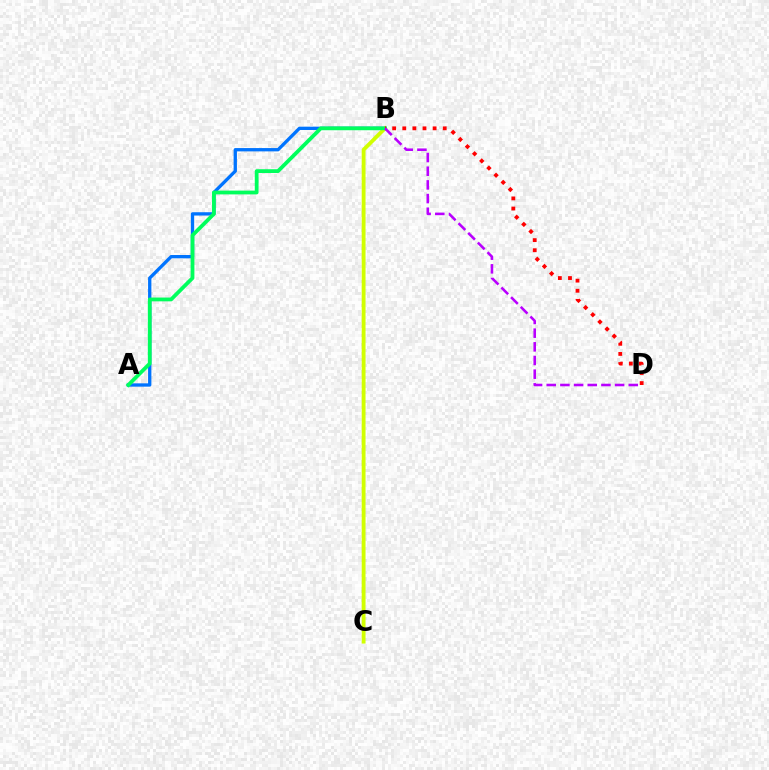{('A', 'B'): [{'color': '#0074ff', 'line_style': 'solid', 'thickness': 2.39}, {'color': '#00ff5c', 'line_style': 'solid', 'thickness': 2.73}], ('B', 'C'): [{'color': '#d1ff00', 'line_style': 'solid', 'thickness': 2.76}], ('B', 'D'): [{'color': '#ff0000', 'line_style': 'dotted', 'thickness': 2.75}, {'color': '#b900ff', 'line_style': 'dashed', 'thickness': 1.86}]}